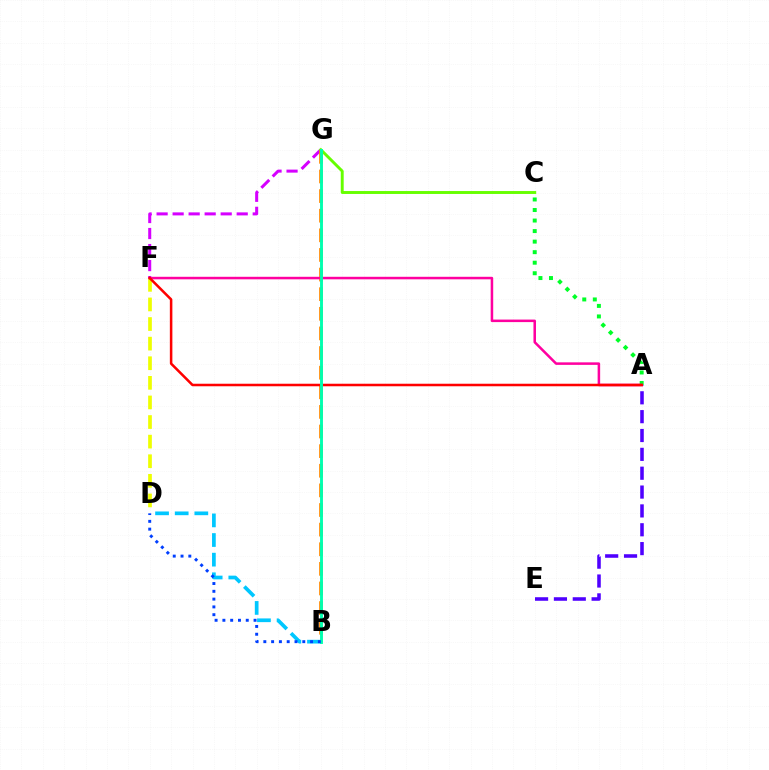{('A', 'E'): [{'color': '#4f00ff', 'line_style': 'dashed', 'thickness': 2.56}], ('D', 'F'): [{'color': '#eeff00', 'line_style': 'dashed', 'thickness': 2.66}], ('F', 'G'): [{'color': '#d600ff', 'line_style': 'dashed', 'thickness': 2.18}], ('B', 'D'): [{'color': '#00c7ff', 'line_style': 'dashed', 'thickness': 2.67}, {'color': '#003fff', 'line_style': 'dotted', 'thickness': 2.12}], ('A', 'C'): [{'color': '#00ff27', 'line_style': 'dotted', 'thickness': 2.86}], ('B', 'G'): [{'color': '#ff8800', 'line_style': 'dashed', 'thickness': 2.67}, {'color': '#00ffaf', 'line_style': 'solid', 'thickness': 2.09}], ('A', 'F'): [{'color': '#ff00a0', 'line_style': 'solid', 'thickness': 1.82}, {'color': '#ff0000', 'line_style': 'solid', 'thickness': 1.82}], ('C', 'G'): [{'color': '#66ff00', 'line_style': 'solid', 'thickness': 2.1}]}